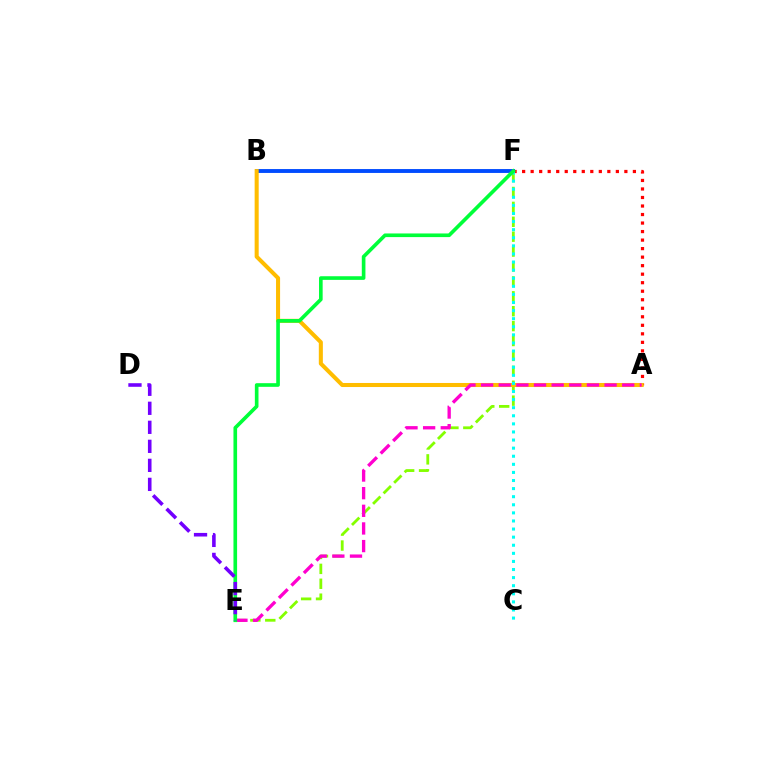{('A', 'F'): [{'color': '#ff0000', 'line_style': 'dotted', 'thickness': 2.32}], ('B', 'F'): [{'color': '#004bff', 'line_style': 'solid', 'thickness': 2.8}], ('E', 'F'): [{'color': '#84ff00', 'line_style': 'dashed', 'thickness': 2.02}, {'color': '#00ff39', 'line_style': 'solid', 'thickness': 2.62}], ('A', 'B'): [{'color': '#ffbd00', 'line_style': 'solid', 'thickness': 2.92}], ('C', 'F'): [{'color': '#00fff6', 'line_style': 'dotted', 'thickness': 2.2}], ('A', 'E'): [{'color': '#ff00cf', 'line_style': 'dashed', 'thickness': 2.4}], ('D', 'E'): [{'color': '#7200ff', 'line_style': 'dashed', 'thickness': 2.58}]}